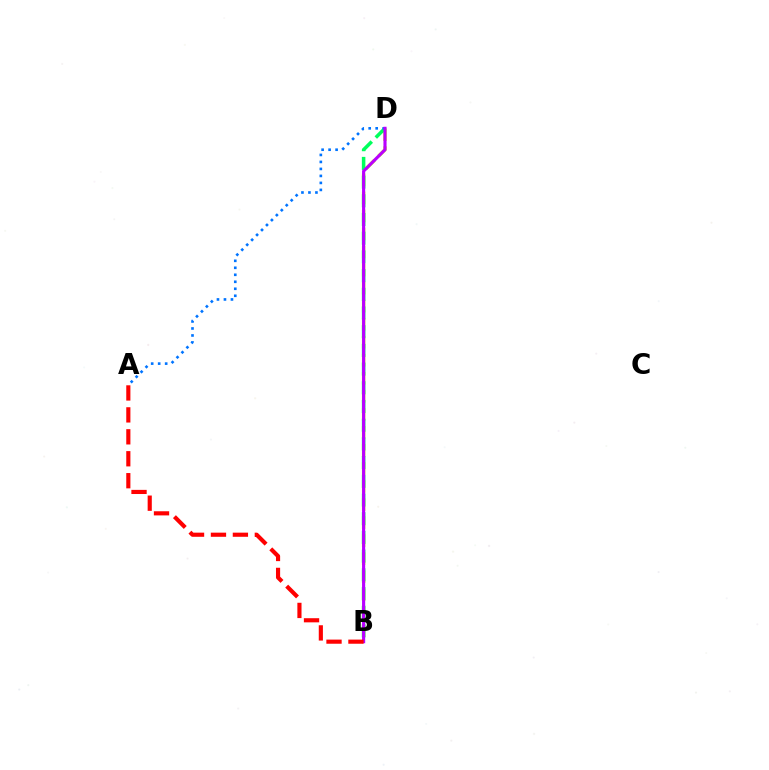{('B', 'D'): [{'color': '#d1ff00', 'line_style': 'dashed', 'thickness': 2.45}, {'color': '#00ff5c', 'line_style': 'dashed', 'thickness': 2.54}, {'color': '#b900ff', 'line_style': 'solid', 'thickness': 2.26}], ('A', 'D'): [{'color': '#0074ff', 'line_style': 'dotted', 'thickness': 1.9}], ('A', 'B'): [{'color': '#ff0000', 'line_style': 'dashed', 'thickness': 2.98}]}